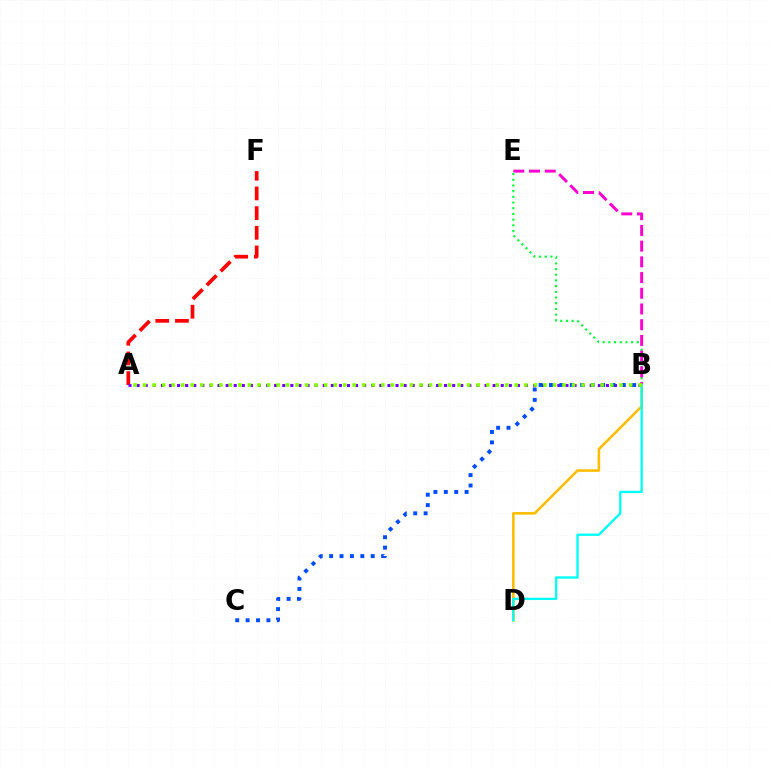{('B', 'E'): [{'color': '#00ff39', 'line_style': 'dotted', 'thickness': 1.55}, {'color': '#ff00cf', 'line_style': 'dashed', 'thickness': 2.13}], ('B', 'D'): [{'color': '#ffbd00', 'line_style': 'solid', 'thickness': 1.85}, {'color': '#00fff6', 'line_style': 'solid', 'thickness': 1.68}], ('A', 'F'): [{'color': '#ff0000', 'line_style': 'dashed', 'thickness': 2.67}], ('A', 'B'): [{'color': '#7200ff', 'line_style': 'dotted', 'thickness': 2.2}, {'color': '#84ff00', 'line_style': 'dotted', 'thickness': 2.59}], ('B', 'C'): [{'color': '#004bff', 'line_style': 'dotted', 'thickness': 2.82}]}